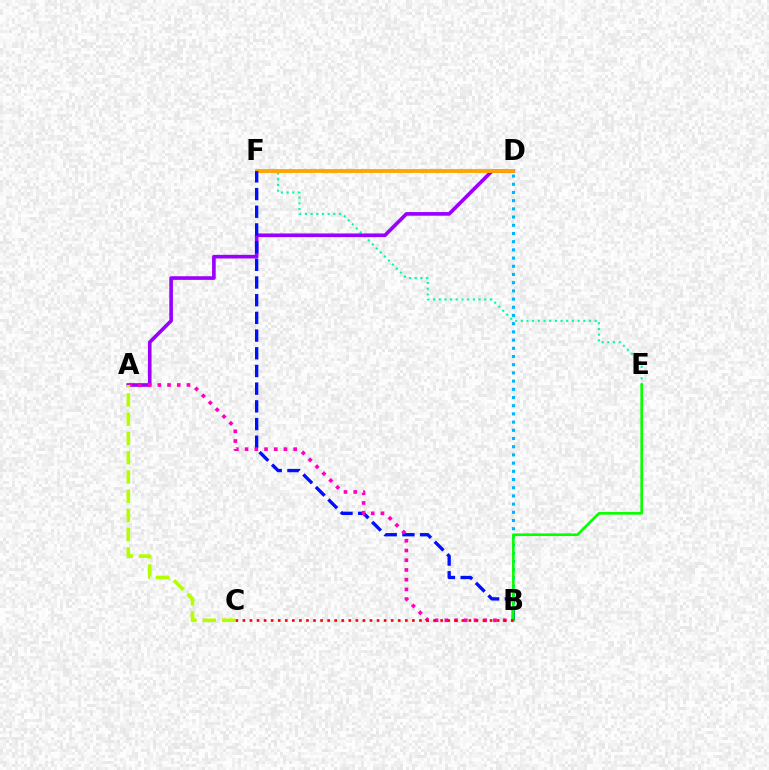{('B', 'D'): [{'color': '#00b5ff', 'line_style': 'dotted', 'thickness': 2.23}], ('E', 'F'): [{'color': '#00ff9d', 'line_style': 'dotted', 'thickness': 1.54}], ('A', 'D'): [{'color': '#9b00ff', 'line_style': 'solid', 'thickness': 2.62}], ('D', 'F'): [{'color': '#ffa500', 'line_style': 'solid', 'thickness': 2.76}], ('B', 'F'): [{'color': '#0010ff', 'line_style': 'dashed', 'thickness': 2.4}], ('A', 'B'): [{'color': '#ff00bd', 'line_style': 'dotted', 'thickness': 2.64}], ('B', 'E'): [{'color': '#08ff00', 'line_style': 'solid', 'thickness': 1.89}], ('B', 'C'): [{'color': '#ff0000', 'line_style': 'dotted', 'thickness': 1.92}], ('A', 'C'): [{'color': '#b3ff00', 'line_style': 'dashed', 'thickness': 2.62}]}